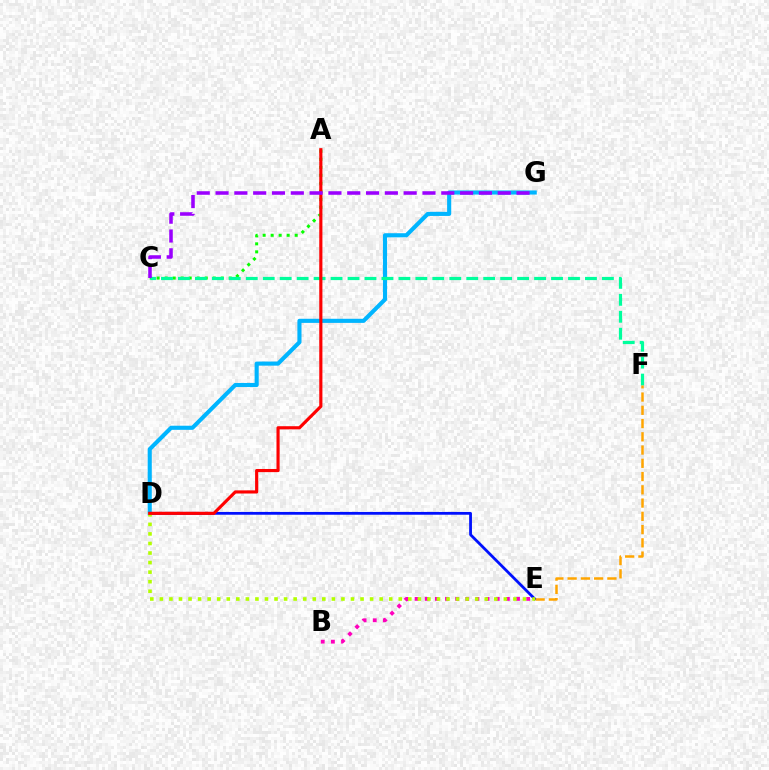{('D', 'E'): [{'color': '#0010ff', 'line_style': 'solid', 'thickness': 2.0}, {'color': '#b3ff00', 'line_style': 'dotted', 'thickness': 2.6}], ('B', 'E'): [{'color': '#ff00bd', 'line_style': 'dotted', 'thickness': 2.76}], ('D', 'G'): [{'color': '#00b5ff', 'line_style': 'solid', 'thickness': 2.96}], ('A', 'C'): [{'color': '#08ff00', 'line_style': 'dotted', 'thickness': 2.18}], ('C', 'F'): [{'color': '#00ff9d', 'line_style': 'dashed', 'thickness': 2.3}], ('A', 'D'): [{'color': '#ff0000', 'line_style': 'solid', 'thickness': 2.26}], ('C', 'G'): [{'color': '#9b00ff', 'line_style': 'dashed', 'thickness': 2.56}], ('E', 'F'): [{'color': '#ffa500', 'line_style': 'dashed', 'thickness': 1.8}]}